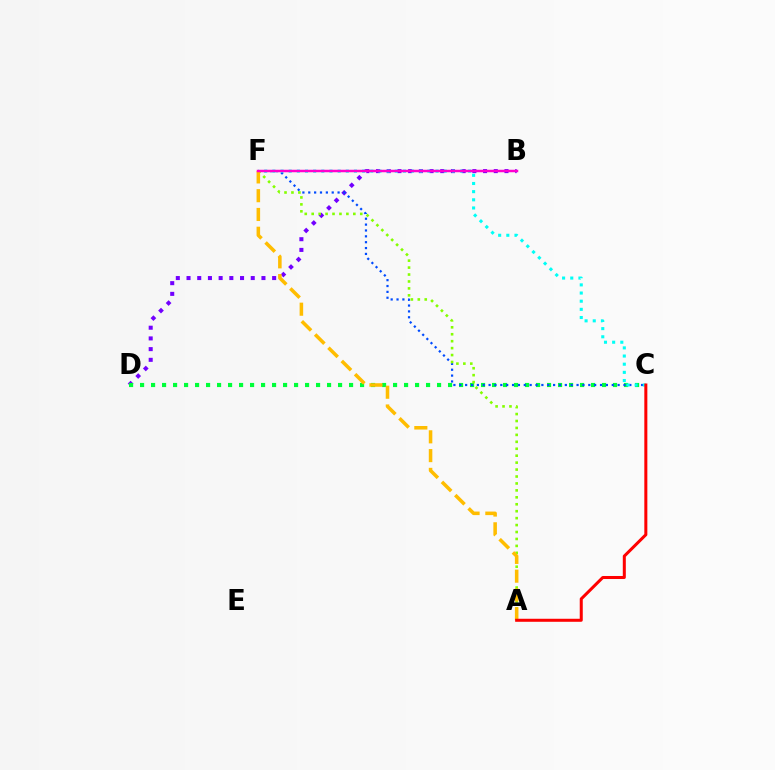{('B', 'D'): [{'color': '#7200ff', 'line_style': 'dotted', 'thickness': 2.91}], ('C', 'D'): [{'color': '#00ff39', 'line_style': 'dotted', 'thickness': 2.99}], ('C', 'F'): [{'color': '#004bff', 'line_style': 'dotted', 'thickness': 1.59}, {'color': '#00fff6', 'line_style': 'dotted', 'thickness': 2.22}], ('A', 'F'): [{'color': '#84ff00', 'line_style': 'dotted', 'thickness': 1.89}, {'color': '#ffbd00', 'line_style': 'dashed', 'thickness': 2.55}], ('B', 'F'): [{'color': '#ff00cf', 'line_style': 'solid', 'thickness': 1.79}], ('A', 'C'): [{'color': '#ff0000', 'line_style': 'solid', 'thickness': 2.18}]}